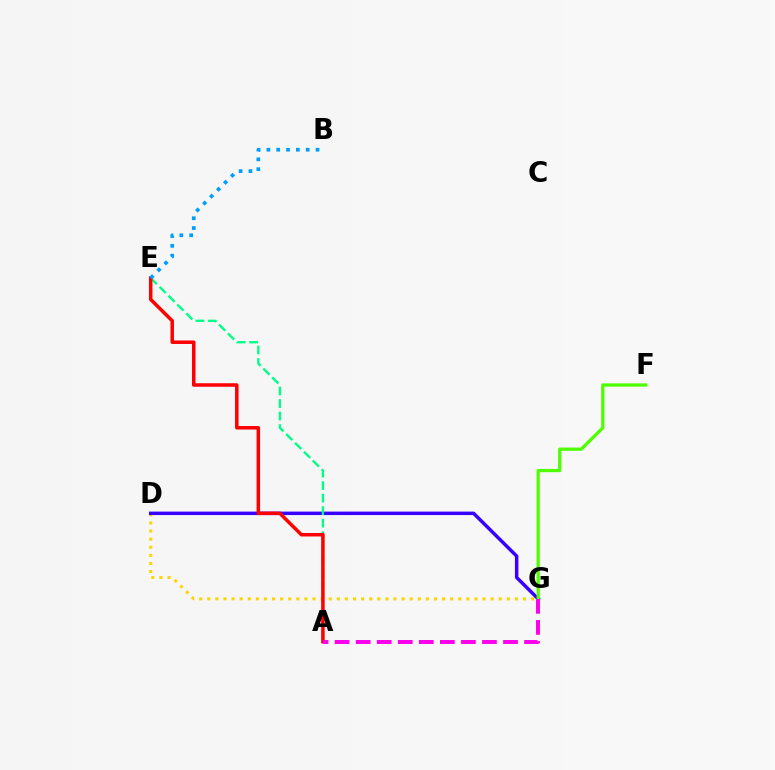{('D', 'G'): [{'color': '#ffd500', 'line_style': 'dotted', 'thickness': 2.2}, {'color': '#3700ff', 'line_style': 'solid', 'thickness': 2.5}], ('F', 'G'): [{'color': '#4fff00', 'line_style': 'solid', 'thickness': 2.34}], ('A', 'E'): [{'color': '#00ff86', 'line_style': 'dashed', 'thickness': 1.7}, {'color': '#ff0000', 'line_style': 'solid', 'thickness': 2.52}], ('A', 'G'): [{'color': '#ff00ed', 'line_style': 'dashed', 'thickness': 2.86}], ('B', 'E'): [{'color': '#009eff', 'line_style': 'dotted', 'thickness': 2.67}]}